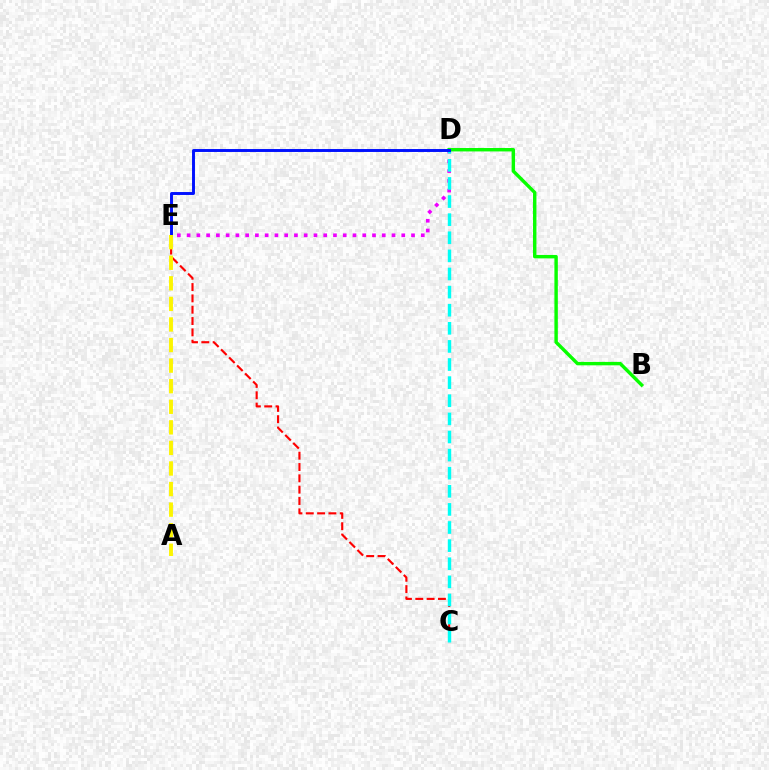{('C', 'E'): [{'color': '#ff0000', 'line_style': 'dashed', 'thickness': 1.54}], ('D', 'E'): [{'color': '#ee00ff', 'line_style': 'dotted', 'thickness': 2.65}, {'color': '#0010ff', 'line_style': 'solid', 'thickness': 2.11}], ('C', 'D'): [{'color': '#00fff6', 'line_style': 'dashed', 'thickness': 2.46}], ('B', 'D'): [{'color': '#08ff00', 'line_style': 'solid', 'thickness': 2.46}], ('A', 'E'): [{'color': '#fcf500', 'line_style': 'dashed', 'thickness': 2.79}]}